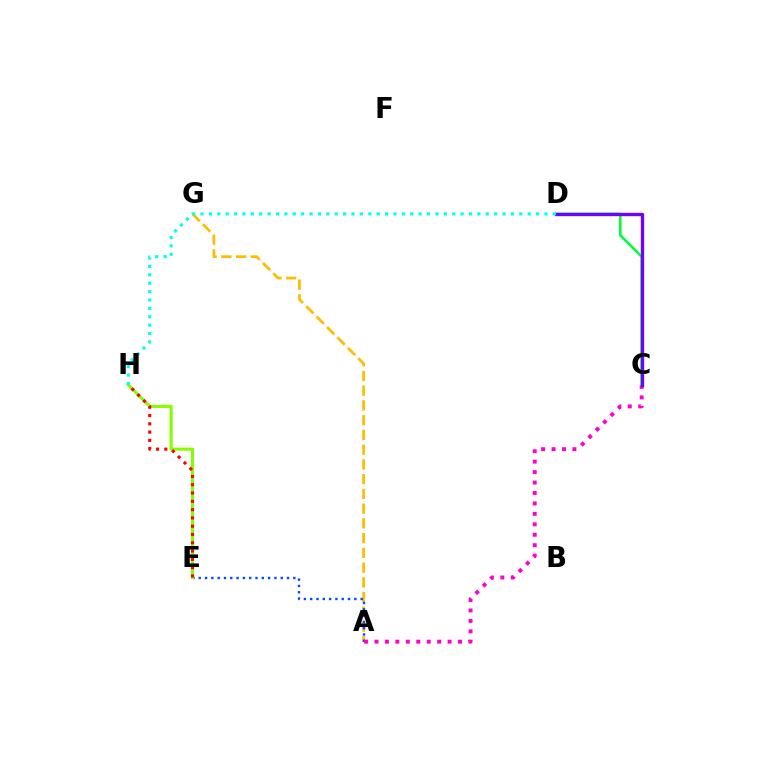{('A', 'G'): [{'color': '#ffbd00', 'line_style': 'dashed', 'thickness': 2.0}], ('A', 'E'): [{'color': '#004bff', 'line_style': 'dotted', 'thickness': 1.71}], ('E', 'H'): [{'color': '#84ff00', 'line_style': 'solid', 'thickness': 2.24}, {'color': '#ff0000', 'line_style': 'dotted', 'thickness': 2.25}], ('A', 'C'): [{'color': '#ff00cf', 'line_style': 'dotted', 'thickness': 2.84}], ('C', 'D'): [{'color': '#00ff39', 'line_style': 'solid', 'thickness': 1.87}, {'color': '#7200ff', 'line_style': 'solid', 'thickness': 2.41}], ('D', 'H'): [{'color': '#00fff6', 'line_style': 'dotted', 'thickness': 2.28}]}